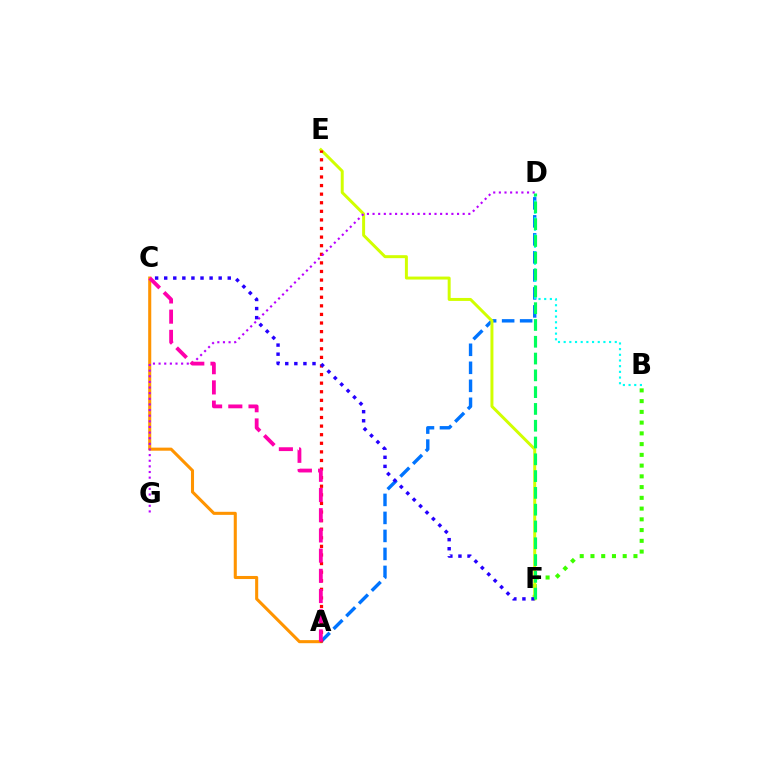{('A', 'C'): [{'color': '#ff9400', 'line_style': 'solid', 'thickness': 2.21}, {'color': '#ff00ac', 'line_style': 'dashed', 'thickness': 2.74}], ('A', 'D'): [{'color': '#0074ff', 'line_style': 'dashed', 'thickness': 2.45}], ('B', 'F'): [{'color': '#3dff00', 'line_style': 'dotted', 'thickness': 2.92}], ('E', 'F'): [{'color': '#d1ff00', 'line_style': 'solid', 'thickness': 2.14}], ('A', 'E'): [{'color': '#ff0000', 'line_style': 'dotted', 'thickness': 2.33}], ('D', 'G'): [{'color': '#b900ff', 'line_style': 'dotted', 'thickness': 1.53}], ('C', 'F'): [{'color': '#2500ff', 'line_style': 'dotted', 'thickness': 2.47}], ('B', 'D'): [{'color': '#00fff6', 'line_style': 'dotted', 'thickness': 1.54}], ('D', 'F'): [{'color': '#00ff5c', 'line_style': 'dashed', 'thickness': 2.28}]}